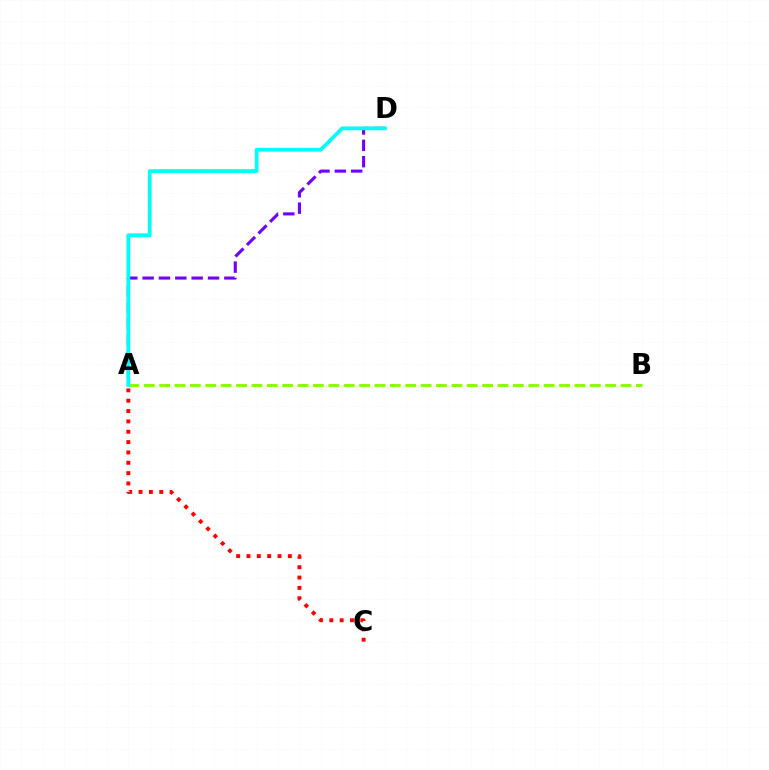{('A', 'C'): [{'color': '#ff0000', 'line_style': 'dotted', 'thickness': 2.81}], ('A', 'B'): [{'color': '#84ff00', 'line_style': 'dashed', 'thickness': 2.09}], ('A', 'D'): [{'color': '#7200ff', 'line_style': 'dashed', 'thickness': 2.22}, {'color': '#00fff6', 'line_style': 'solid', 'thickness': 2.71}]}